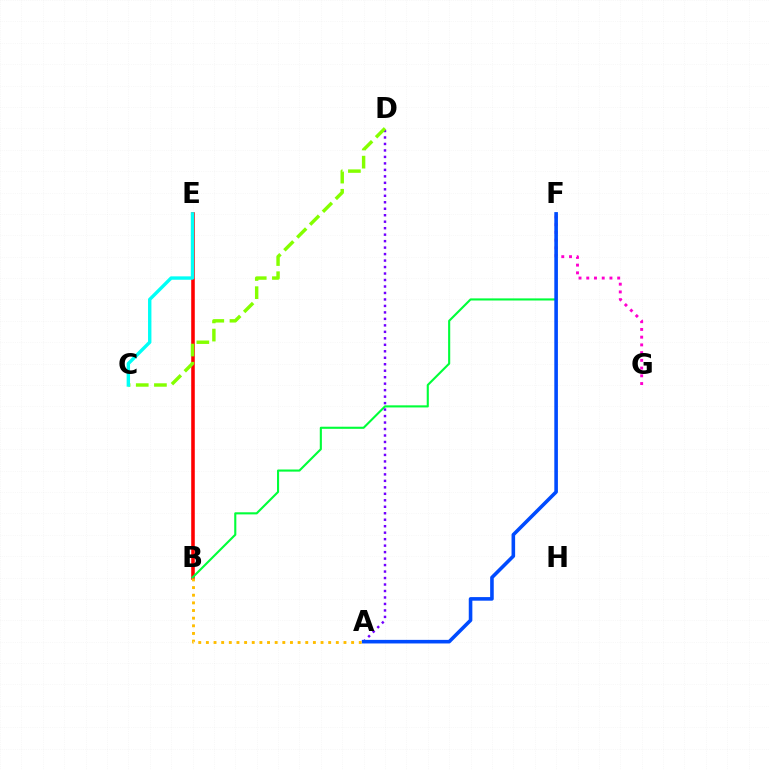{('F', 'G'): [{'color': '#ff00cf', 'line_style': 'dotted', 'thickness': 2.1}], ('B', 'E'): [{'color': '#ff0000', 'line_style': 'solid', 'thickness': 2.57}], ('B', 'F'): [{'color': '#00ff39', 'line_style': 'solid', 'thickness': 1.52}], ('A', 'D'): [{'color': '#7200ff', 'line_style': 'dotted', 'thickness': 1.76}], ('A', 'F'): [{'color': '#004bff', 'line_style': 'solid', 'thickness': 2.58}], ('C', 'D'): [{'color': '#84ff00', 'line_style': 'dashed', 'thickness': 2.47}], ('A', 'B'): [{'color': '#ffbd00', 'line_style': 'dotted', 'thickness': 2.08}], ('C', 'E'): [{'color': '#00fff6', 'line_style': 'solid', 'thickness': 2.44}]}